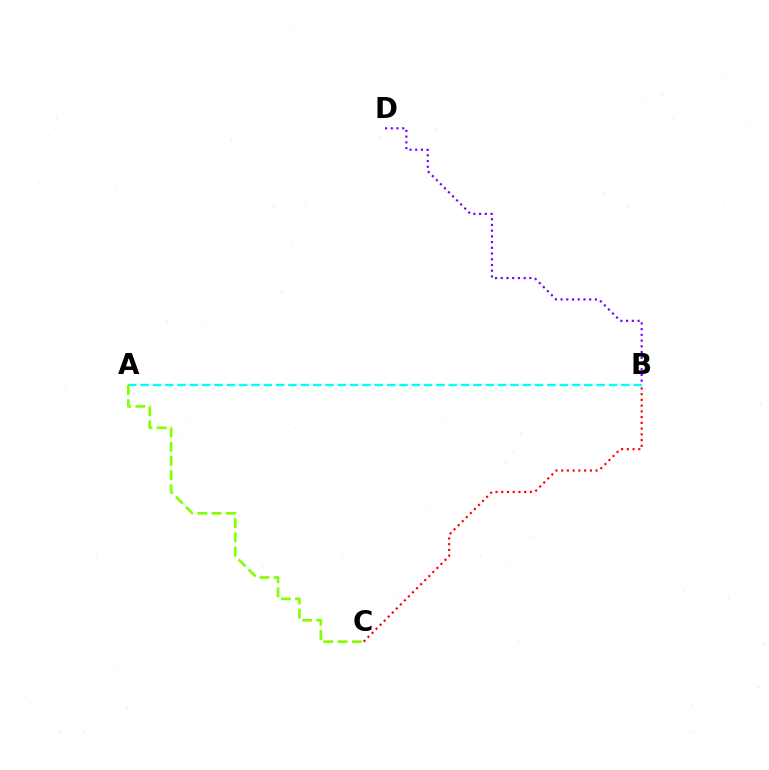{('A', 'B'): [{'color': '#00fff6', 'line_style': 'dashed', 'thickness': 1.67}], ('B', 'D'): [{'color': '#7200ff', 'line_style': 'dotted', 'thickness': 1.55}], ('B', 'C'): [{'color': '#ff0000', 'line_style': 'dotted', 'thickness': 1.56}], ('A', 'C'): [{'color': '#84ff00', 'line_style': 'dashed', 'thickness': 1.93}]}